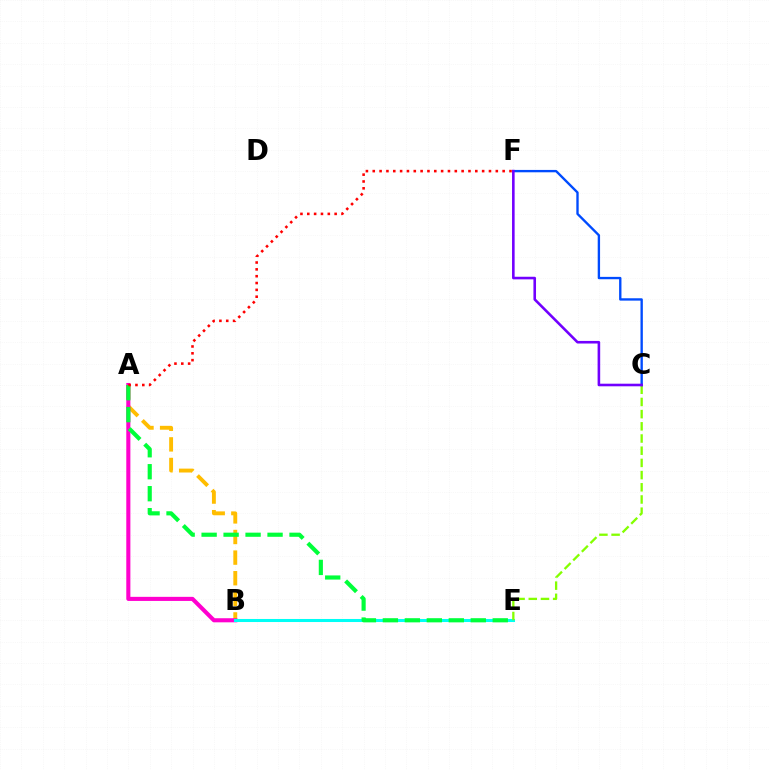{('A', 'B'): [{'color': '#ffbd00', 'line_style': 'dashed', 'thickness': 2.8}, {'color': '#ff00cf', 'line_style': 'solid', 'thickness': 2.94}], ('B', 'E'): [{'color': '#00fff6', 'line_style': 'solid', 'thickness': 2.19}], ('A', 'E'): [{'color': '#00ff39', 'line_style': 'dashed', 'thickness': 2.99}], ('C', 'E'): [{'color': '#84ff00', 'line_style': 'dashed', 'thickness': 1.66}], ('A', 'F'): [{'color': '#ff0000', 'line_style': 'dotted', 'thickness': 1.86}], ('C', 'F'): [{'color': '#004bff', 'line_style': 'solid', 'thickness': 1.7}, {'color': '#7200ff', 'line_style': 'solid', 'thickness': 1.87}]}